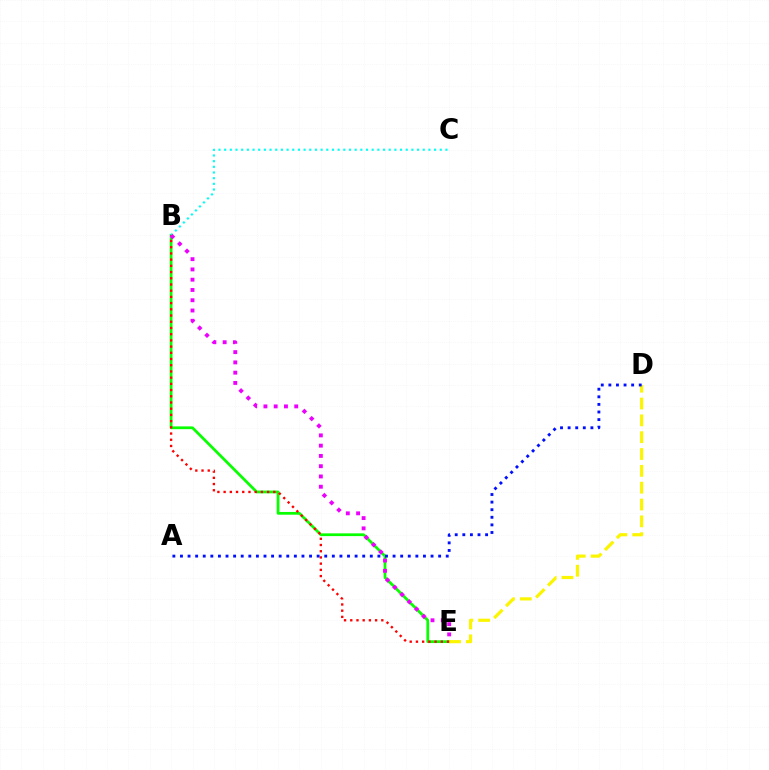{('B', 'E'): [{'color': '#08ff00', 'line_style': 'solid', 'thickness': 1.98}, {'color': '#ff0000', 'line_style': 'dotted', 'thickness': 1.69}, {'color': '#ee00ff', 'line_style': 'dotted', 'thickness': 2.79}], ('D', 'E'): [{'color': '#fcf500', 'line_style': 'dashed', 'thickness': 2.29}], ('A', 'D'): [{'color': '#0010ff', 'line_style': 'dotted', 'thickness': 2.06}], ('B', 'C'): [{'color': '#00fff6', 'line_style': 'dotted', 'thickness': 1.54}]}